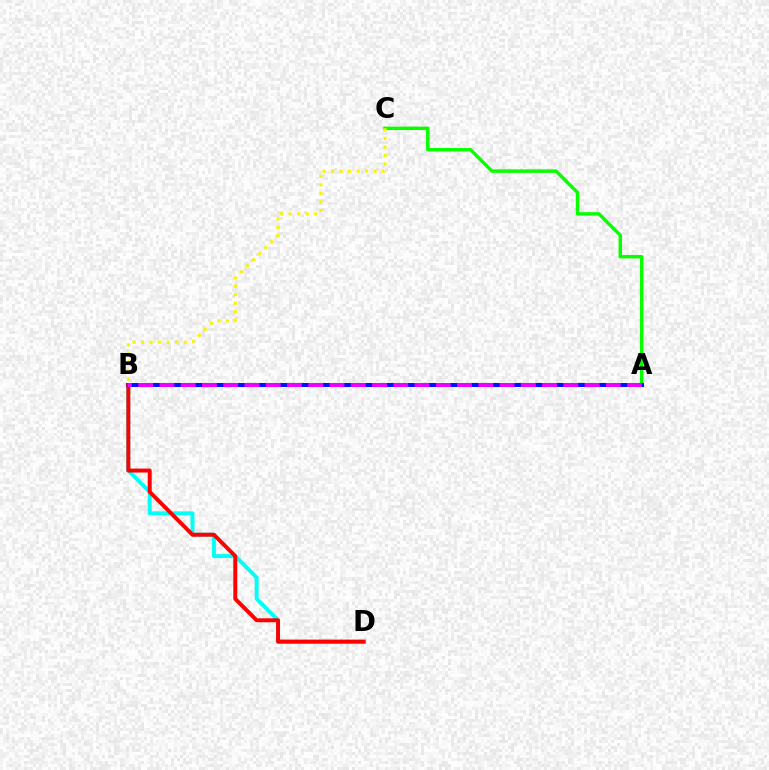{('B', 'D'): [{'color': '#00fff6', 'line_style': 'solid', 'thickness': 2.83}, {'color': '#ff0000', 'line_style': 'solid', 'thickness': 2.84}], ('A', 'C'): [{'color': '#08ff00', 'line_style': 'solid', 'thickness': 2.47}], ('B', 'C'): [{'color': '#fcf500', 'line_style': 'dotted', 'thickness': 2.31}], ('A', 'B'): [{'color': '#0010ff', 'line_style': 'solid', 'thickness': 2.9}, {'color': '#ee00ff', 'line_style': 'dashed', 'thickness': 2.89}]}